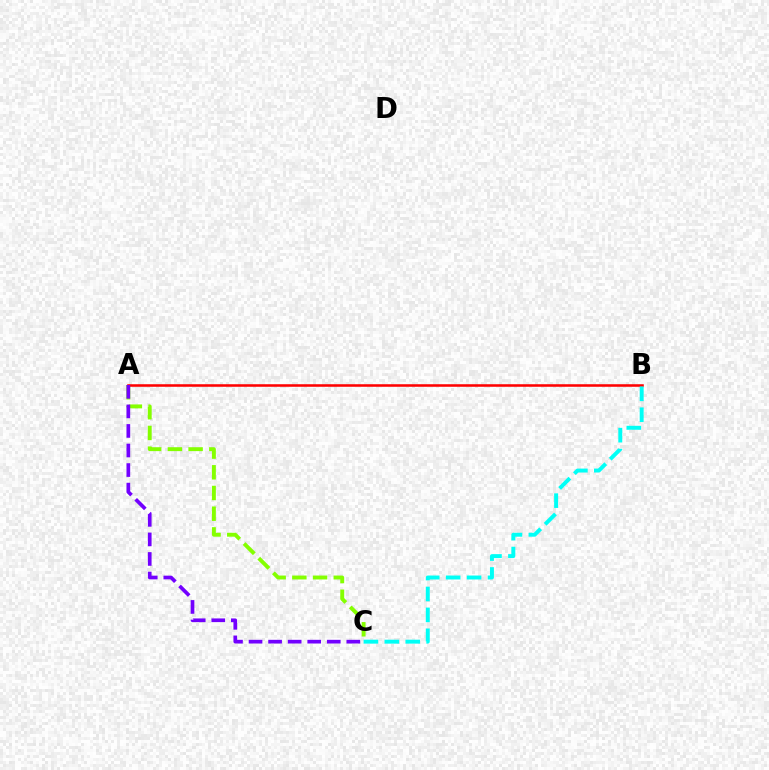{('A', 'C'): [{'color': '#84ff00', 'line_style': 'dashed', 'thickness': 2.81}, {'color': '#7200ff', 'line_style': 'dashed', 'thickness': 2.66}], ('A', 'B'): [{'color': '#ff0000', 'line_style': 'solid', 'thickness': 1.83}], ('B', 'C'): [{'color': '#00fff6', 'line_style': 'dashed', 'thickness': 2.84}]}